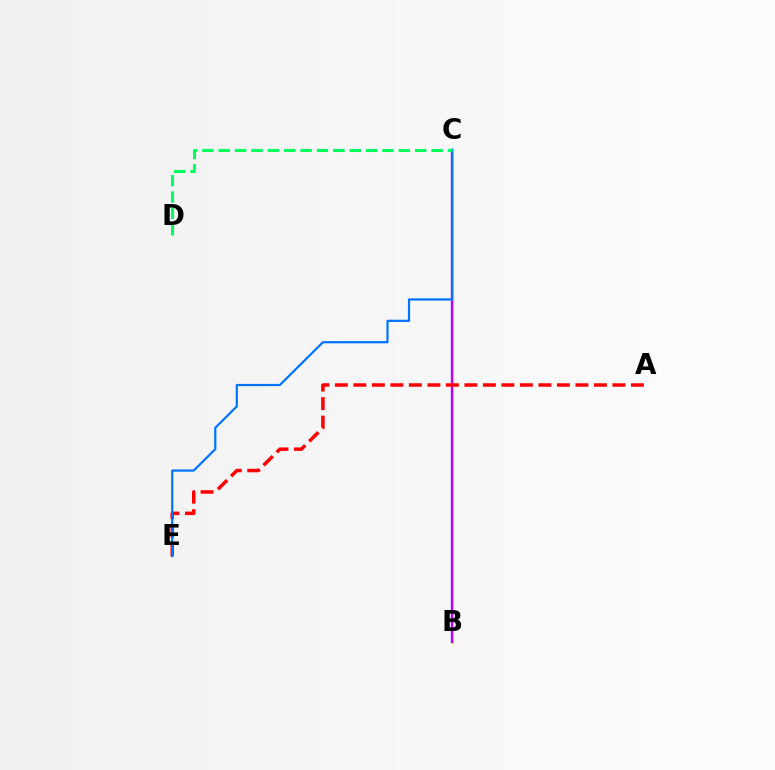{('B', 'C'): [{'color': '#d1ff00', 'line_style': 'solid', 'thickness': 2.0}, {'color': '#b900ff', 'line_style': 'solid', 'thickness': 1.68}], ('A', 'E'): [{'color': '#ff0000', 'line_style': 'dashed', 'thickness': 2.51}], ('C', 'E'): [{'color': '#0074ff', 'line_style': 'solid', 'thickness': 1.59}], ('C', 'D'): [{'color': '#00ff5c', 'line_style': 'dashed', 'thickness': 2.22}]}